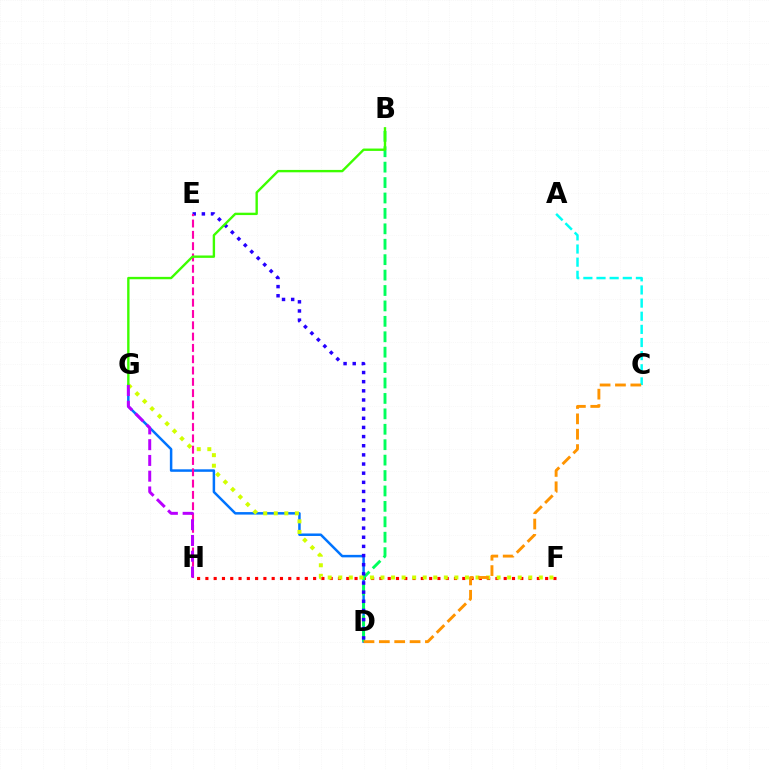{('D', 'G'): [{'color': '#0074ff', 'line_style': 'solid', 'thickness': 1.8}], ('A', 'C'): [{'color': '#00fff6', 'line_style': 'dashed', 'thickness': 1.78}], ('F', 'H'): [{'color': '#ff0000', 'line_style': 'dotted', 'thickness': 2.25}], ('B', 'D'): [{'color': '#00ff5c', 'line_style': 'dashed', 'thickness': 2.09}], ('D', 'E'): [{'color': '#2500ff', 'line_style': 'dotted', 'thickness': 2.49}], ('F', 'G'): [{'color': '#d1ff00', 'line_style': 'dotted', 'thickness': 2.87}], ('E', 'H'): [{'color': '#ff00ac', 'line_style': 'dashed', 'thickness': 1.54}], ('C', 'D'): [{'color': '#ff9400', 'line_style': 'dashed', 'thickness': 2.09}], ('B', 'G'): [{'color': '#3dff00', 'line_style': 'solid', 'thickness': 1.71}], ('G', 'H'): [{'color': '#b900ff', 'line_style': 'dashed', 'thickness': 2.14}]}